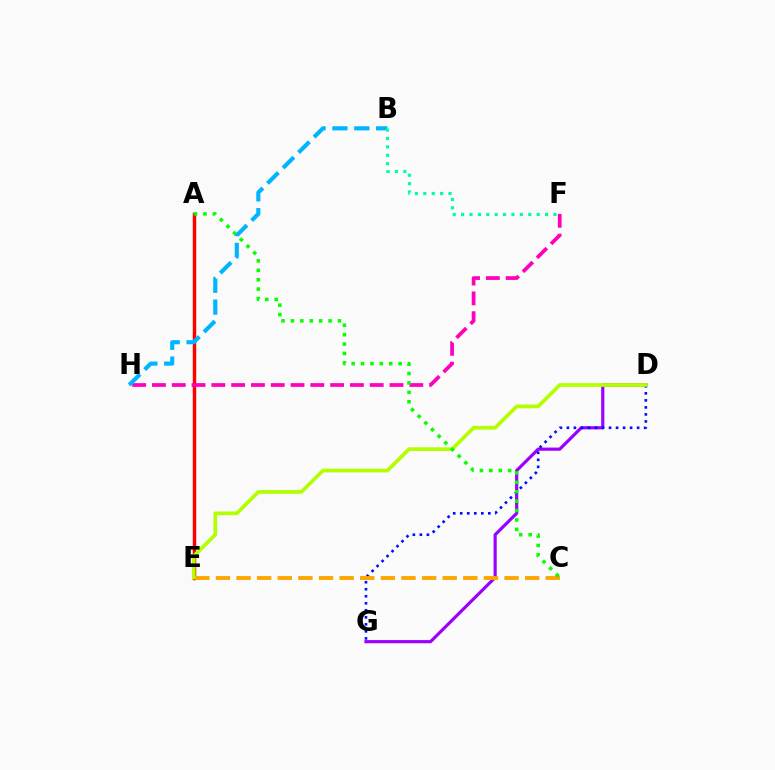{('D', 'G'): [{'color': '#9b00ff', 'line_style': 'solid', 'thickness': 2.29}, {'color': '#0010ff', 'line_style': 'dotted', 'thickness': 1.91}], ('A', 'E'): [{'color': '#ff0000', 'line_style': 'solid', 'thickness': 2.49}], ('C', 'E'): [{'color': '#ffa500', 'line_style': 'dashed', 'thickness': 2.8}], ('F', 'H'): [{'color': '#ff00bd', 'line_style': 'dashed', 'thickness': 2.69}], ('D', 'E'): [{'color': '#b3ff00', 'line_style': 'solid', 'thickness': 2.66}], ('B', 'H'): [{'color': '#00b5ff', 'line_style': 'dashed', 'thickness': 2.97}], ('A', 'C'): [{'color': '#08ff00', 'line_style': 'dotted', 'thickness': 2.56}], ('B', 'F'): [{'color': '#00ff9d', 'line_style': 'dotted', 'thickness': 2.28}]}